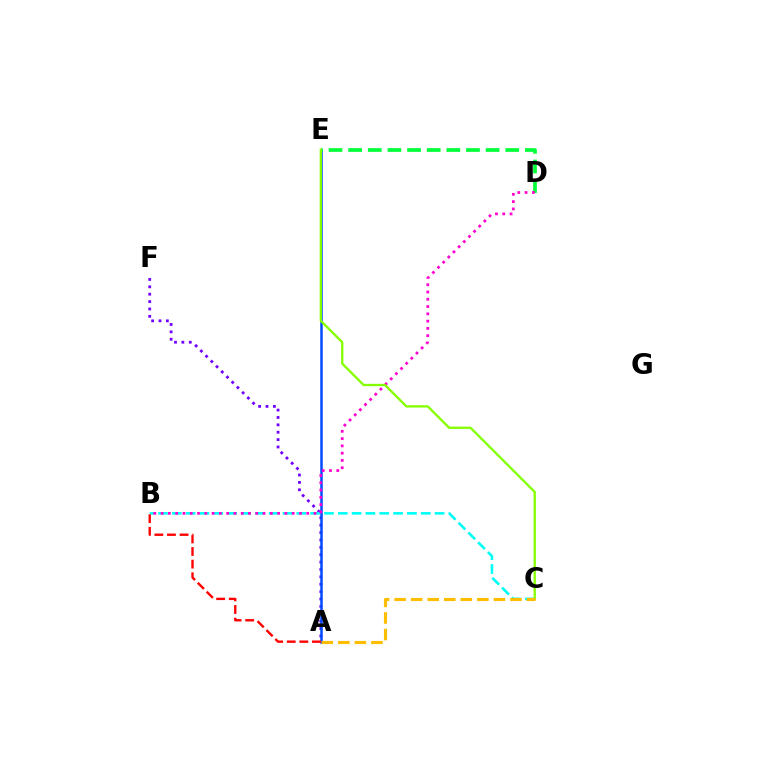{('A', 'F'): [{'color': '#7200ff', 'line_style': 'dotted', 'thickness': 2.0}], ('B', 'C'): [{'color': '#00fff6', 'line_style': 'dashed', 'thickness': 1.88}], ('A', 'E'): [{'color': '#004bff', 'line_style': 'solid', 'thickness': 1.8}], ('D', 'E'): [{'color': '#00ff39', 'line_style': 'dashed', 'thickness': 2.67}], ('B', 'D'): [{'color': '#ff00cf', 'line_style': 'dotted', 'thickness': 1.98}], ('A', 'B'): [{'color': '#ff0000', 'line_style': 'dashed', 'thickness': 1.71}], ('C', 'E'): [{'color': '#84ff00', 'line_style': 'solid', 'thickness': 1.66}], ('A', 'C'): [{'color': '#ffbd00', 'line_style': 'dashed', 'thickness': 2.25}]}